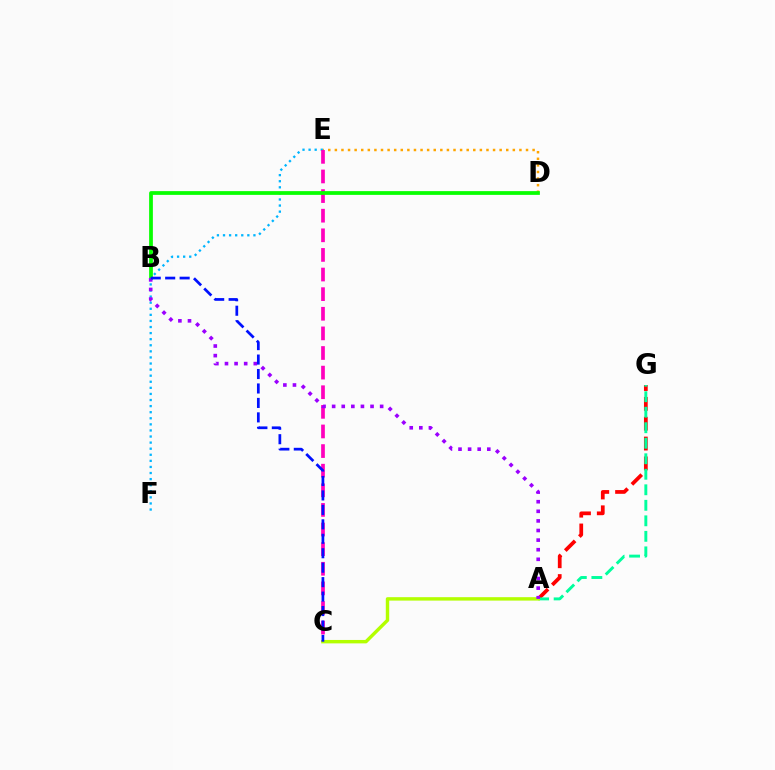{('D', 'E'): [{'color': '#ffa500', 'line_style': 'dotted', 'thickness': 1.79}], ('A', 'G'): [{'color': '#ff0000', 'line_style': 'dashed', 'thickness': 2.7}, {'color': '#00ff9d', 'line_style': 'dashed', 'thickness': 2.11}], ('E', 'F'): [{'color': '#00b5ff', 'line_style': 'dotted', 'thickness': 1.65}], ('C', 'E'): [{'color': '#ff00bd', 'line_style': 'dashed', 'thickness': 2.66}], ('B', 'D'): [{'color': '#08ff00', 'line_style': 'solid', 'thickness': 2.7}], ('A', 'C'): [{'color': '#b3ff00', 'line_style': 'solid', 'thickness': 2.46}], ('A', 'B'): [{'color': '#9b00ff', 'line_style': 'dotted', 'thickness': 2.61}], ('B', 'C'): [{'color': '#0010ff', 'line_style': 'dashed', 'thickness': 1.96}]}